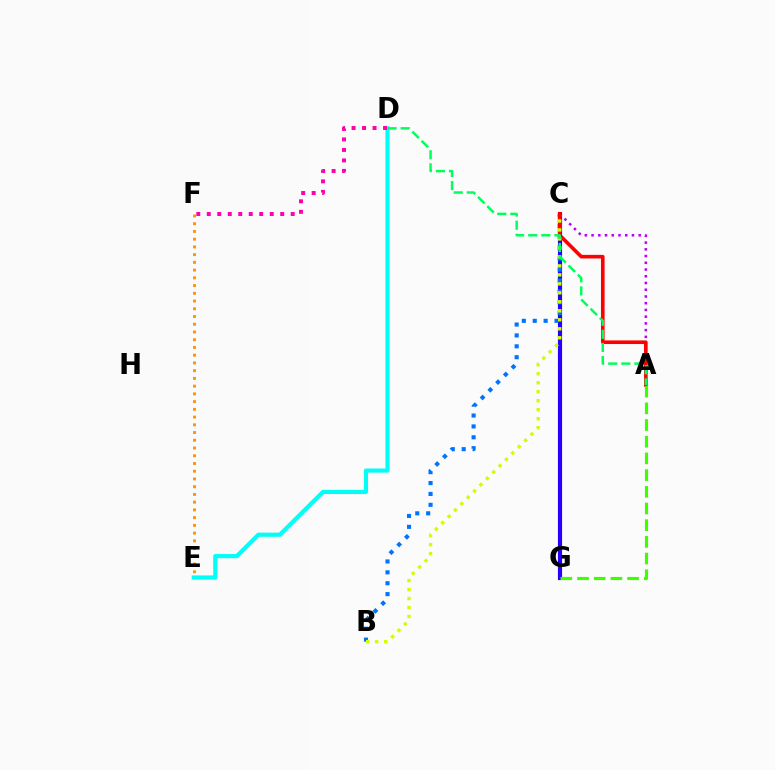{('A', 'C'): [{'color': '#b900ff', 'line_style': 'dotted', 'thickness': 1.83}, {'color': '#ff0000', 'line_style': 'solid', 'thickness': 2.61}], ('C', 'G'): [{'color': '#2500ff', 'line_style': 'solid', 'thickness': 2.99}], ('B', 'C'): [{'color': '#0074ff', 'line_style': 'dotted', 'thickness': 2.96}, {'color': '#d1ff00', 'line_style': 'dotted', 'thickness': 2.44}], ('E', 'F'): [{'color': '#ff9400', 'line_style': 'dotted', 'thickness': 2.1}], ('A', 'G'): [{'color': '#3dff00', 'line_style': 'dashed', 'thickness': 2.27}], ('D', 'E'): [{'color': '#00fff6', 'line_style': 'solid', 'thickness': 2.99}], ('A', 'D'): [{'color': '#00ff5c', 'line_style': 'dashed', 'thickness': 1.78}], ('D', 'F'): [{'color': '#ff00ac', 'line_style': 'dotted', 'thickness': 2.85}]}